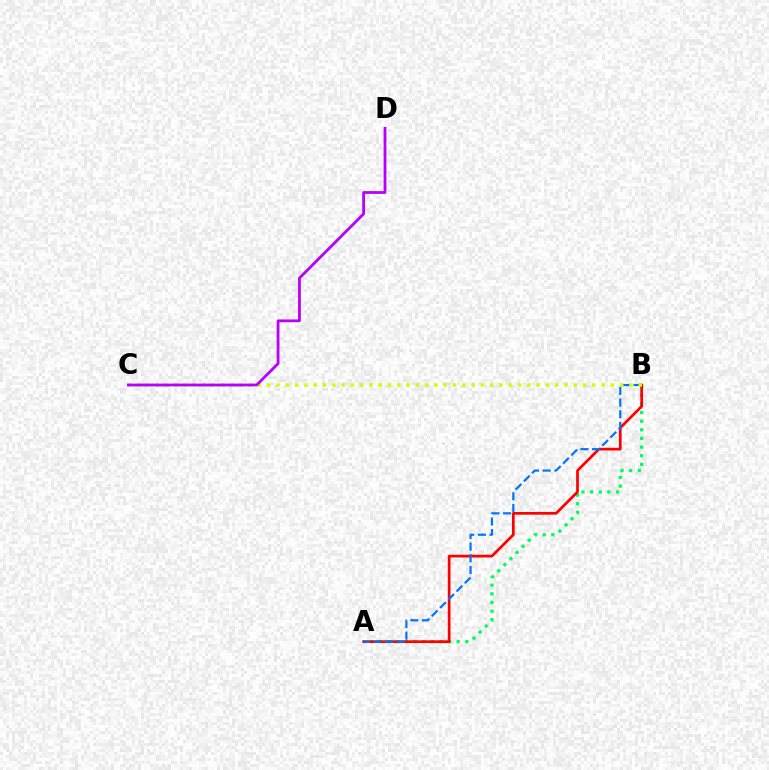{('A', 'B'): [{'color': '#00ff5c', 'line_style': 'dotted', 'thickness': 2.35}, {'color': '#ff0000', 'line_style': 'solid', 'thickness': 1.95}, {'color': '#0074ff', 'line_style': 'dashed', 'thickness': 1.58}], ('B', 'C'): [{'color': '#d1ff00', 'line_style': 'dotted', 'thickness': 2.52}], ('C', 'D'): [{'color': '#b900ff', 'line_style': 'solid', 'thickness': 2.01}]}